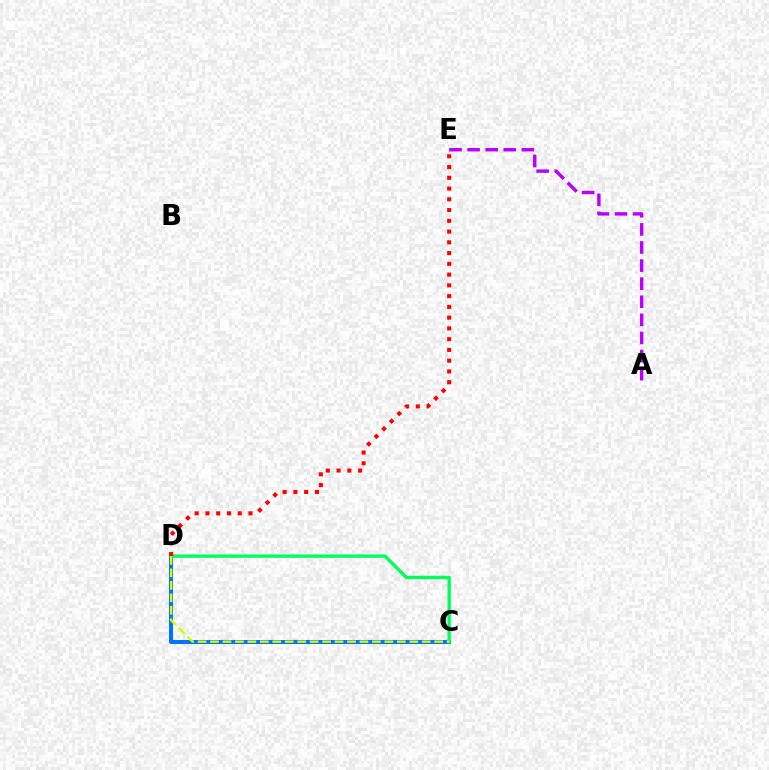{('C', 'D'): [{'color': '#0074ff', 'line_style': 'solid', 'thickness': 2.9}, {'color': '#00ff5c', 'line_style': 'solid', 'thickness': 2.44}, {'color': '#d1ff00', 'line_style': 'dashed', 'thickness': 1.69}], ('A', 'E'): [{'color': '#b900ff', 'line_style': 'dashed', 'thickness': 2.46}], ('D', 'E'): [{'color': '#ff0000', 'line_style': 'dotted', 'thickness': 2.92}]}